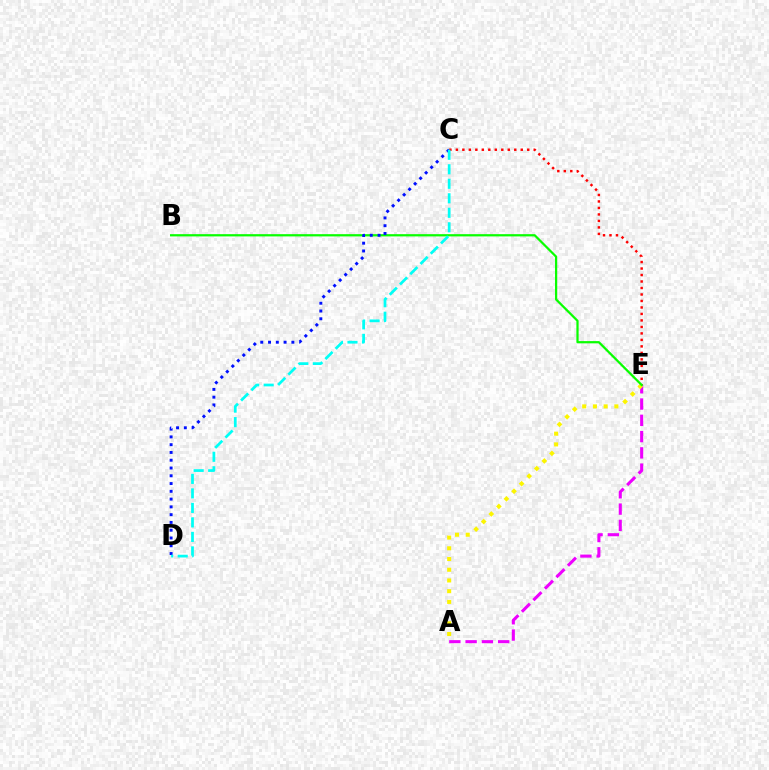{('A', 'E'): [{'color': '#ee00ff', 'line_style': 'dashed', 'thickness': 2.21}, {'color': '#fcf500', 'line_style': 'dotted', 'thickness': 2.91}], ('C', 'E'): [{'color': '#ff0000', 'line_style': 'dotted', 'thickness': 1.76}], ('B', 'E'): [{'color': '#08ff00', 'line_style': 'solid', 'thickness': 1.61}], ('C', 'D'): [{'color': '#0010ff', 'line_style': 'dotted', 'thickness': 2.11}, {'color': '#00fff6', 'line_style': 'dashed', 'thickness': 1.97}]}